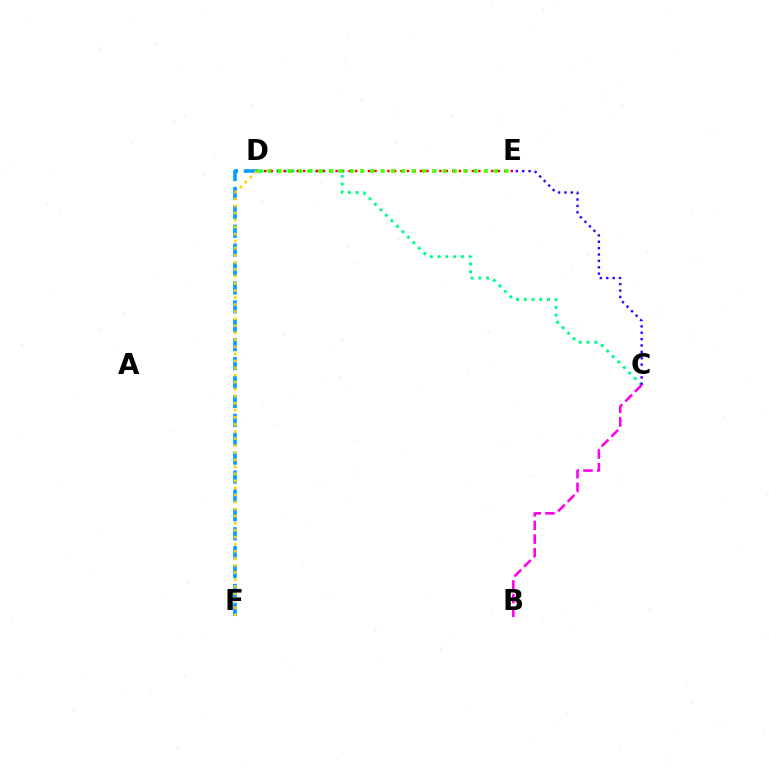{('C', 'D'): [{'color': '#00ff86', 'line_style': 'dotted', 'thickness': 2.11}], ('C', 'E'): [{'color': '#3700ff', 'line_style': 'dotted', 'thickness': 1.73}], ('B', 'C'): [{'color': '#ff00ed', 'line_style': 'dashed', 'thickness': 1.86}], ('D', 'E'): [{'color': '#ff0000', 'line_style': 'dotted', 'thickness': 1.76}, {'color': '#4fff00', 'line_style': 'dotted', 'thickness': 2.8}], ('D', 'F'): [{'color': '#009eff', 'line_style': 'dashed', 'thickness': 2.57}, {'color': '#ffd500', 'line_style': 'dotted', 'thickness': 1.92}]}